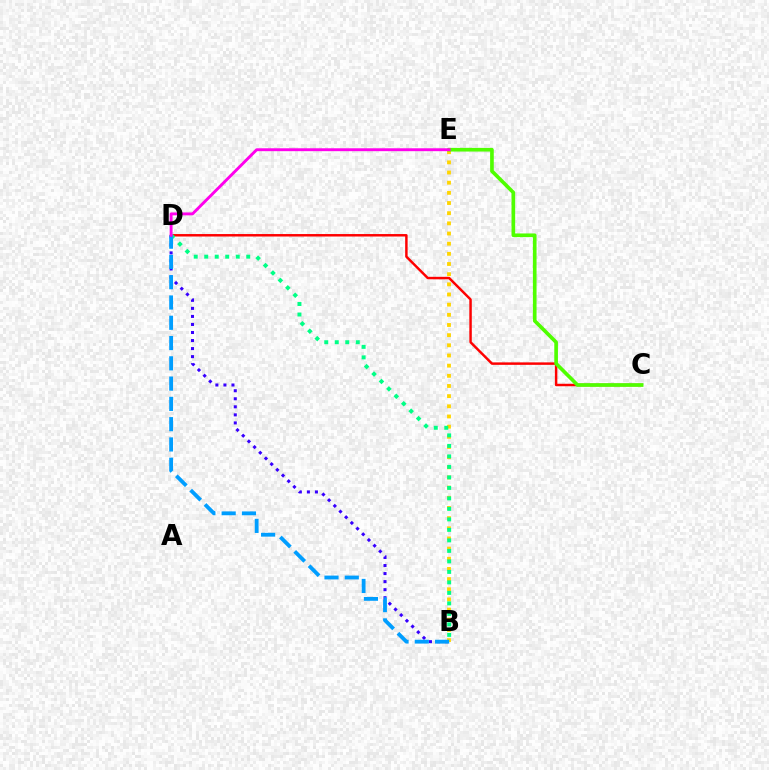{('B', 'E'): [{'color': '#ffd500', 'line_style': 'dotted', 'thickness': 2.76}], ('C', 'D'): [{'color': '#ff0000', 'line_style': 'solid', 'thickness': 1.78}], ('B', 'D'): [{'color': '#00ff86', 'line_style': 'dotted', 'thickness': 2.85}, {'color': '#3700ff', 'line_style': 'dotted', 'thickness': 2.19}, {'color': '#009eff', 'line_style': 'dashed', 'thickness': 2.75}], ('C', 'E'): [{'color': '#4fff00', 'line_style': 'solid', 'thickness': 2.63}], ('D', 'E'): [{'color': '#ff00ed', 'line_style': 'solid', 'thickness': 2.09}]}